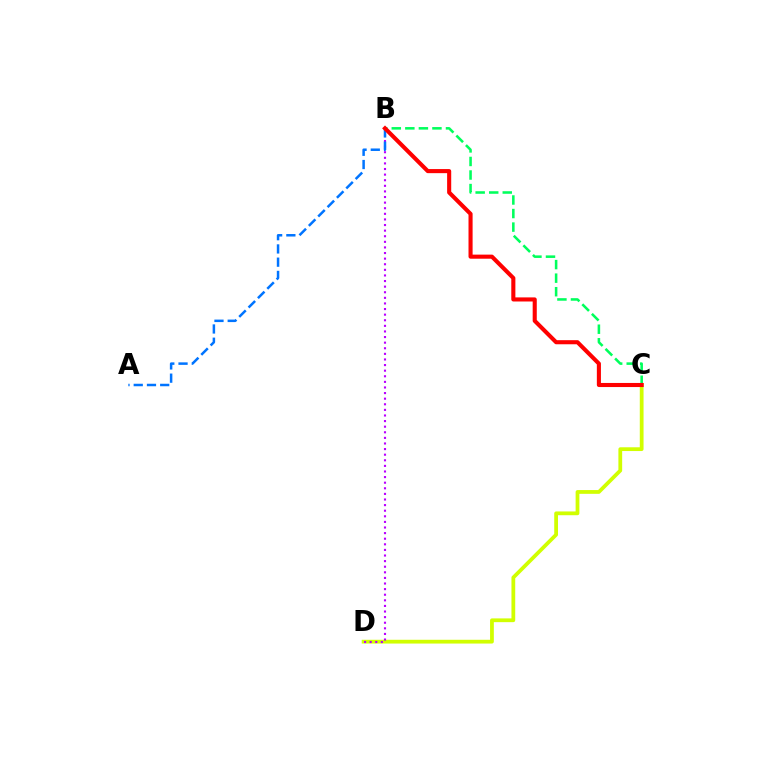{('B', 'C'): [{'color': '#00ff5c', 'line_style': 'dashed', 'thickness': 1.84}, {'color': '#ff0000', 'line_style': 'solid', 'thickness': 2.95}], ('C', 'D'): [{'color': '#d1ff00', 'line_style': 'solid', 'thickness': 2.71}], ('B', 'D'): [{'color': '#b900ff', 'line_style': 'dotted', 'thickness': 1.52}], ('A', 'B'): [{'color': '#0074ff', 'line_style': 'dashed', 'thickness': 1.8}]}